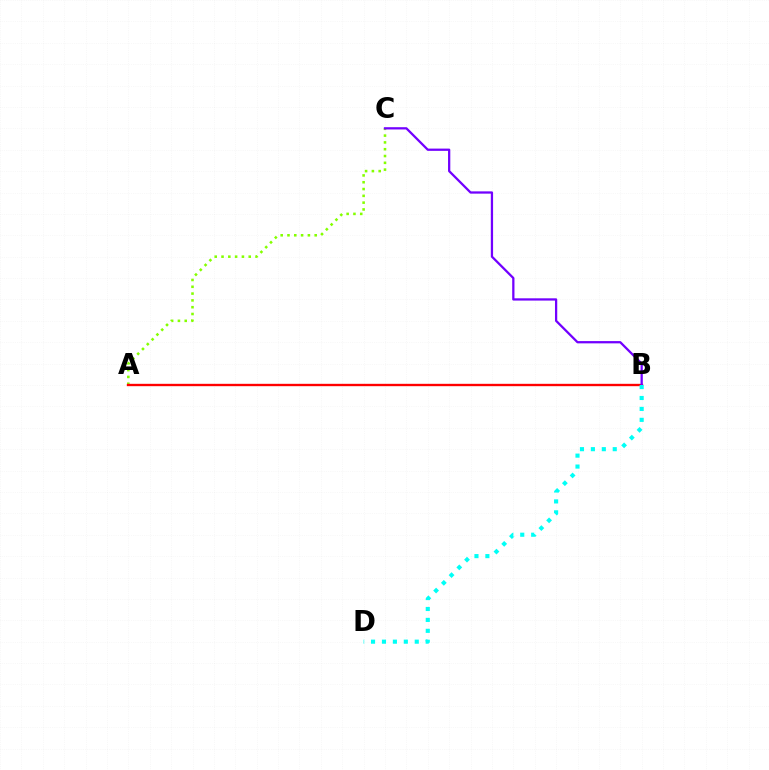{('A', 'C'): [{'color': '#84ff00', 'line_style': 'dotted', 'thickness': 1.85}], ('A', 'B'): [{'color': '#ff0000', 'line_style': 'solid', 'thickness': 1.7}], ('B', 'C'): [{'color': '#7200ff', 'line_style': 'solid', 'thickness': 1.63}], ('B', 'D'): [{'color': '#00fff6', 'line_style': 'dotted', 'thickness': 2.97}]}